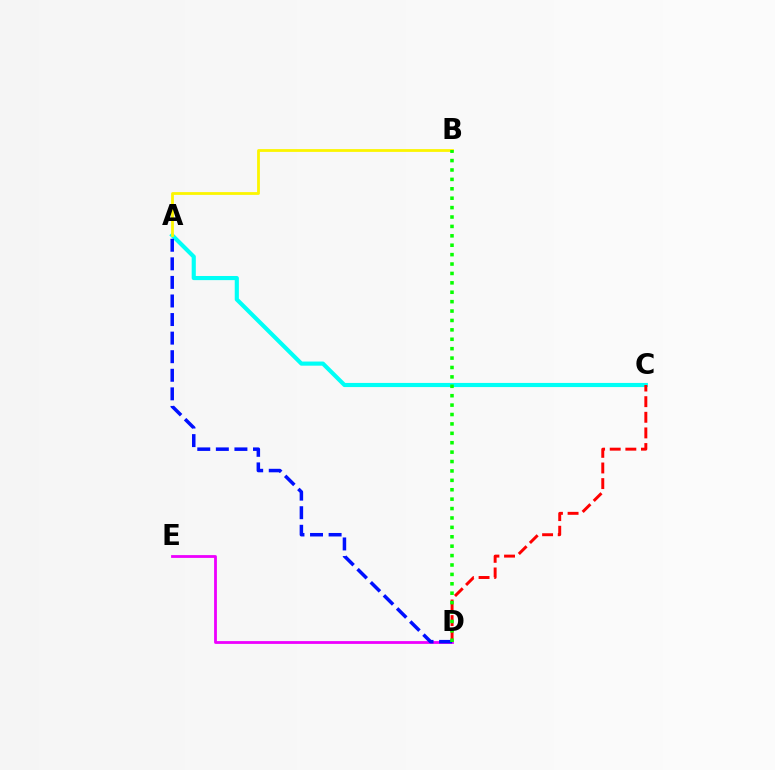{('A', 'C'): [{'color': '#00fff6', 'line_style': 'solid', 'thickness': 2.98}], ('C', 'D'): [{'color': '#ff0000', 'line_style': 'dashed', 'thickness': 2.12}], ('D', 'E'): [{'color': '#ee00ff', 'line_style': 'solid', 'thickness': 2.01}], ('A', 'D'): [{'color': '#0010ff', 'line_style': 'dashed', 'thickness': 2.52}], ('A', 'B'): [{'color': '#fcf500', 'line_style': 'solid', 'thickness': 2.01}], ('B', 'D'): [{'color': '#08ff00', 'line_style': 'dotted', 'thickness': 2.56}]}